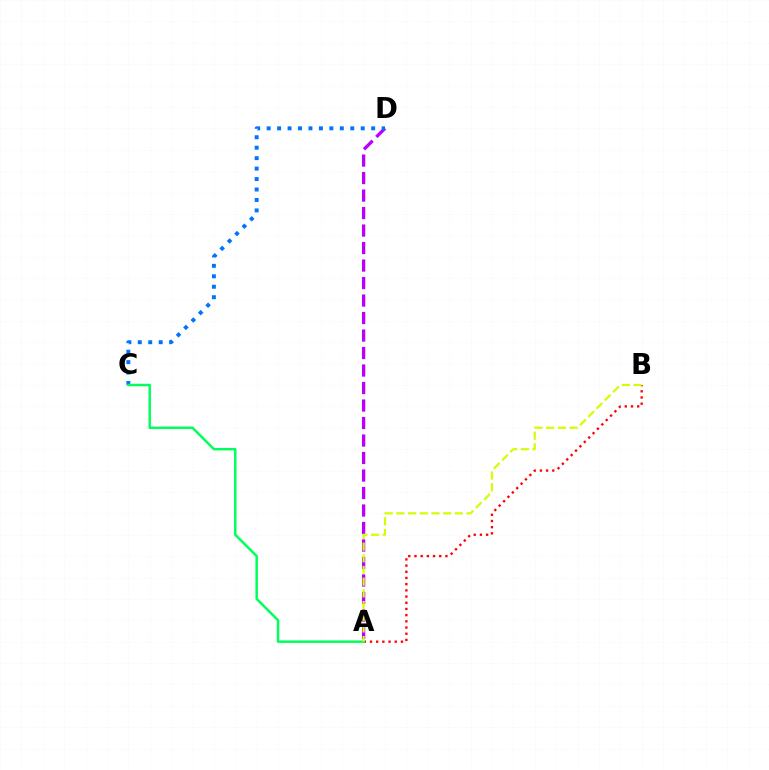{('A', 'D'): [{'color': '#b900ff', 'line_style': 'dashed', 'thickness': 2.38}], ('A', 'B'): [{'color': '#ff0000', 'line_style': 'dotted', 'thickness': 1.68}, {'color': '#d1ff00', 'line_style': 'dashed', 'thickness': 1.59}], ('C', 'D'): [{'color': '#0074ff', 'line_style': 'dotted', 'thickness': 2.84}], ('A', 'C'): [{'color': '#00ff5c', 'line_style': 'solid', 'thickness': 1.79}]}